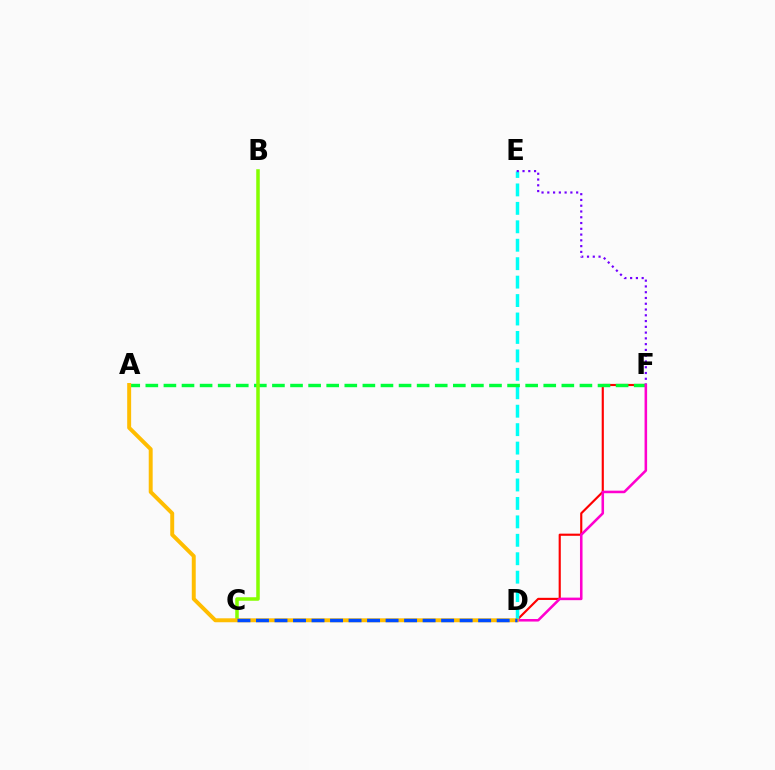{('D', 'F'): [{'color': '#ff0000', 'line_style': 'solid', 'thickness': 1.55}, {'color': '#ff00cf', 'line_style': 'solid', 'thickness': 1.84}], ('D', 'E'): [{'color': '#00fff6', 'line_style': 'dashed', 'thickness': 2.51}], ('A', 'F'): [{'color': '#00ff39', 'line_style': 'dashed', 'thickness': 2.46}], ('E', 'F'): [{'color': '#7200ff', 'line_style': 'dotted', 'thickness': 1.57}], ('B', 'C'): [{'color': '#84ff00', 'line_style': 'solid', 'thickness': 2.54}], ('A', 'D'): [{'color': '#ffbd00', 'line_style': 'solid', 'thickness': 2.84}], ('C', 'D'): [{'color': '#004bff', 'line_style': 'dashed', 'thickness': 2.52}]}